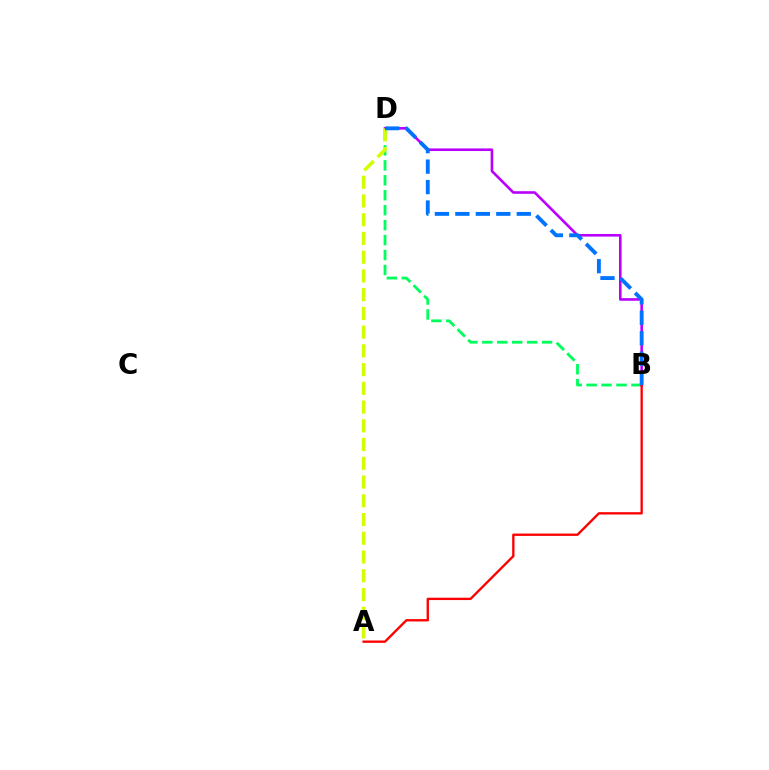{('B', 'D'): [{'color': '#00ff5c', 'line_style': 'dashed', 'thickness': 2.03}, {'color': '#b900ff', 'line_style': 'solid', 'thickness': 1.88}, {'color': '#0074ff', 'line_style': 'dashed', 'thickness': 2.78}], ('A', 'B'): [{'color': '#ff0000', 'line_style': 'solid', 'thickness': 1.69}], ('A', 'D'): [{'color': '#d1ff00', 'line_style': 'dashed', 'thickness': 2.55}]}